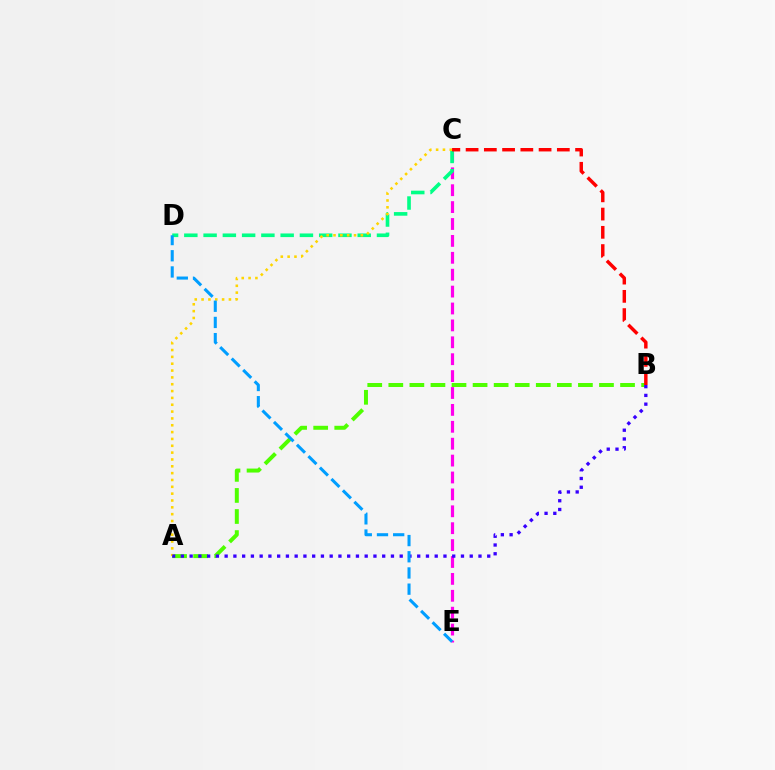{('A', 'B'): [{'color': '#4fff00', 'line_style': 'dashed', 'thickness': 2.86}, {'color': '#3700ff', 'line_style': 'dotted', 'thickness': 2.38}], ('C', 'E'): [{'color': '#ff00ed', 'line_style': 'dashed', 'thickness': 2.3}], ('C', 'D'): [{'color': '#00ff86', 'line_style': 'dashed', 'thickness': 2.62}], ('A', 'C'): [{'color': '#ffd500', 'line_style': 'dotted', 'thickness': 1.86}], ('D', 'E'): [{'color': '#009eff', 'line_style': 'dashed', 'thickness': 2.2}], ('B', 'C'): [{'color': '#ff0000', 'line_style': 'dashed', 'thickness': 2.48}]}